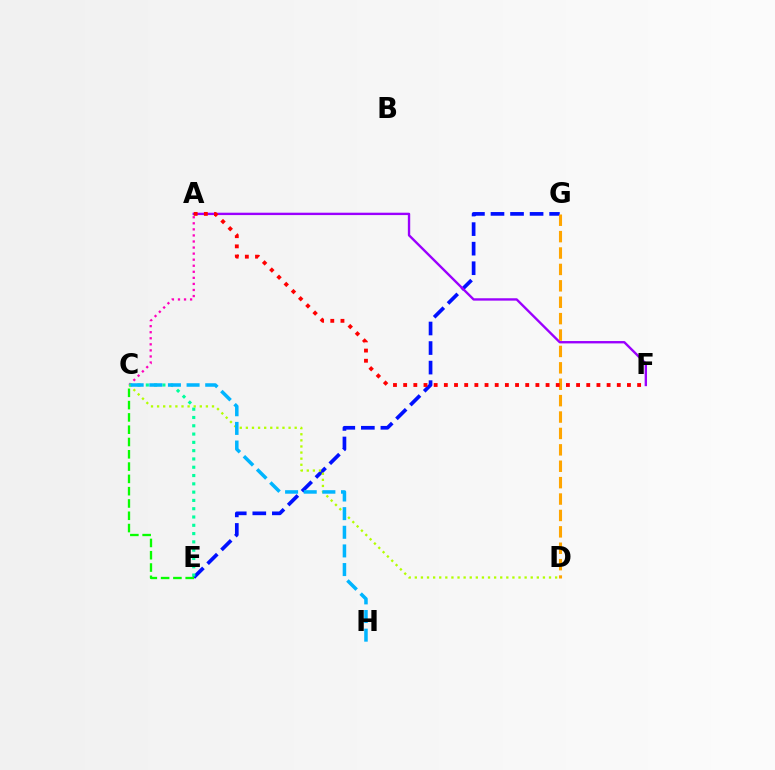{('E', 'G'): [{'color': '#0010ff', 'line_style': 'dashed', 'thickness': 2.66}], ('A', 'C'): [{'color': '#ff00bd', 'line_style': 'dotted', 'thickness': 1.65}], ('D', 'G'): [{'color': '#ffa500', 'line_style': 'dashed', 'thickness': 2.23}], ('C', 'D'): [{'color': '#b3ff00', 'line_style': 'dotted', 'thickness': 1.66}], ('A', 'F'): [{'color': '#9b00ff', 'line_style': 'solid', 'thickness': 1.7}, {'color': '#ff0000', 'line_style': 'dotted', 'thickness': 2.76}], ('C', 'E'): [{'color': '#00ff9d', 'line_style': 'dotted', 'thickness': 2.25}, {'color': '#08ff00', 'line_style': 'dashed', 'thickness': 1.67}], ('C', 'H'): [{'color': '#00b5ff', 'line_style': 'dashed', 'thickness': 2.53}]}